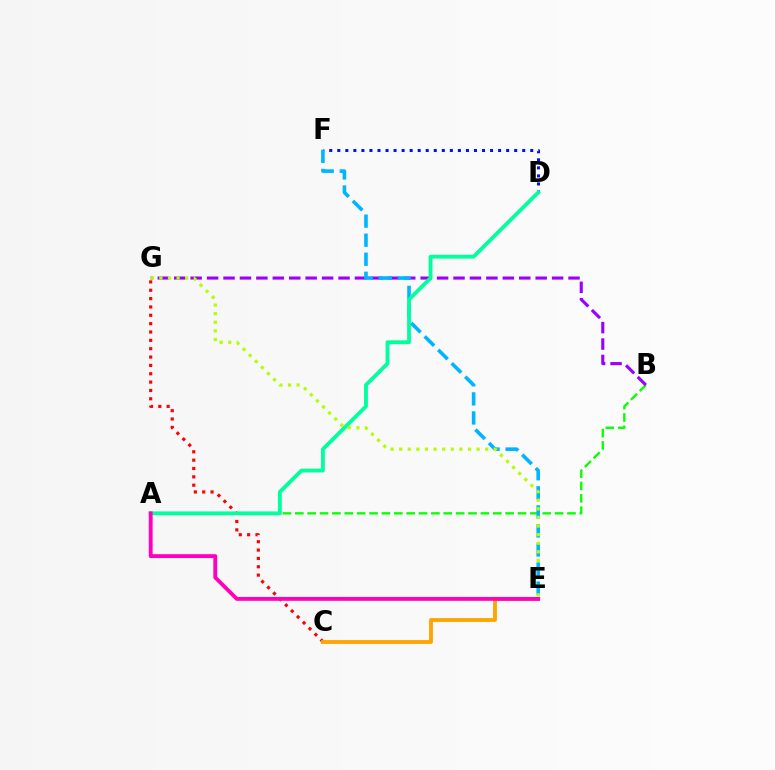{('D', 'F'): [{'color': '#0010ff', 'line_style': 'dotted', 'thickness': 2.18}], ('A', 'B'): [{'color': '#08ff00', 'line_style': 'dashed', 'thickness': 1.68}], ('B', 'G'): [{'color': '#9b00ff', 'line_style': 'dashed', 'thickness': 2.23}], ('E', 'F'): [{'color': '#00b5ff', 'line_style': 'dashed', 'thickness': 2.59}], ('C', 'G'): [{'color': '#ff0000', 'line_style': 'dotted', 'thickness': 2.27}], ('C', 'E'): [{'color': '#ffa500', 'line_style': 'solid', 'thickness': 2.77}], ('A', 'D'): [{'color': '#00ff9d', 'line_style': 'solid', 'thickness': 2.76}], ('A', 'E'): [{'color': '#ff00bd', 'line_style': 'solid', 'thickness': 2.78}], ('E', 'G'): [{'color': '#b3ff00', 'line_style': 'dotted', 'thickness': 2.34}]}